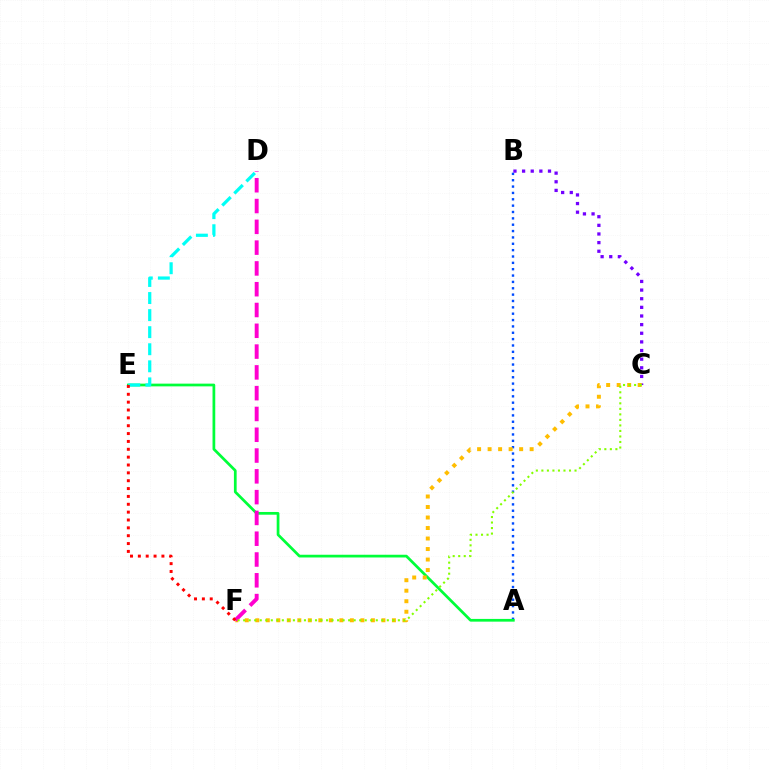{('A', 'B'): [{'color': '#004bff', 'line_style': 'dotted', 'thickness': 1.73}], ('A', 'E'): [{'color': '#00ff39', 'line_style': 'solid', 'thickness': 1.97}], ('B', 'C'): [{'color': '#7200ff', 'line_style': 'dotted', 'thickness': 2.35}], ('D', 'E'): [{'color': '#00fff6', 'line_style': 'dashed', 'thickness': 2.32}], ('C', 'F'): [{'color': '#ffbd00', 'line_style': 'dotted', 'thickness': 2.86}, {'color': '#84ff00', 'line_style': 'dotted', 'thickness': 1.5}], ('D', 'F'): [{'color': '#ff00cf', 'line_style': 'dashed', 'thickness': 2.82}], ('E', 'F'): [{'color': '#ff0000', 'line_style': 'dotted', 'thickness': 2.13}]}